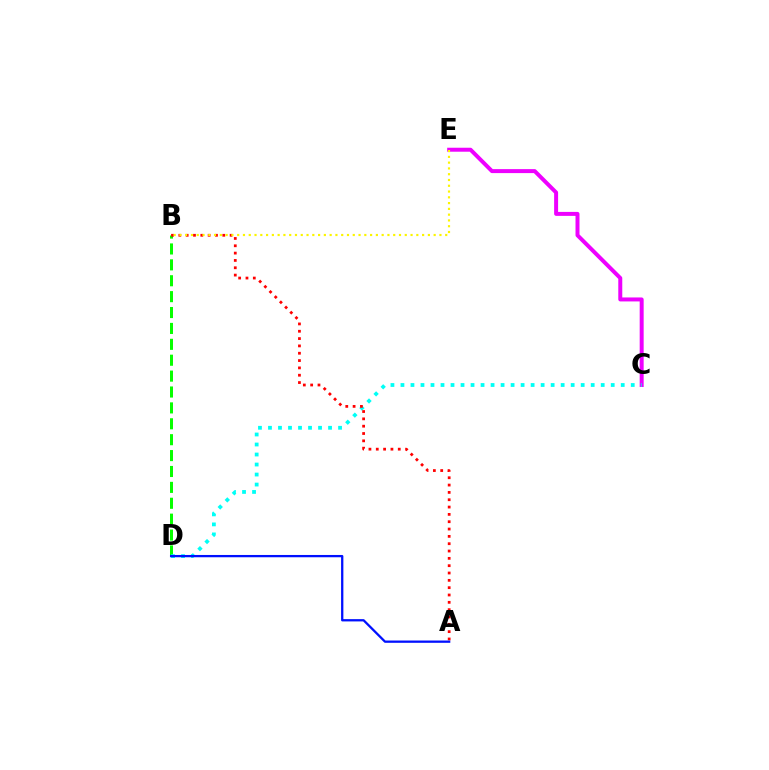{('B', 'D'): [{'color': '#08ff00', 'line_style': 'dashed', 'thickness': 2.16}], ('C', 'E'): [{'color': '#ee00ff', 'line_style': 'solid', 'thickness': 2.86}], ('C', 'D'): [{'color': '#00fff6', 'line_style': 'dotted', 'thickness': 2.72}], ('A', 'B'): [{'color': '#ff0000', 'line_style': 'dotted', 'thickness': 1.99}], ('B', 'E'): [{'color': '#fcf500', 'line_style': 'dotted', 'thickness': 1.57}], ('A', 'D'): [{'color': '#0010ff', 'line_style': 'solid', 'thickness': 1.65}]}